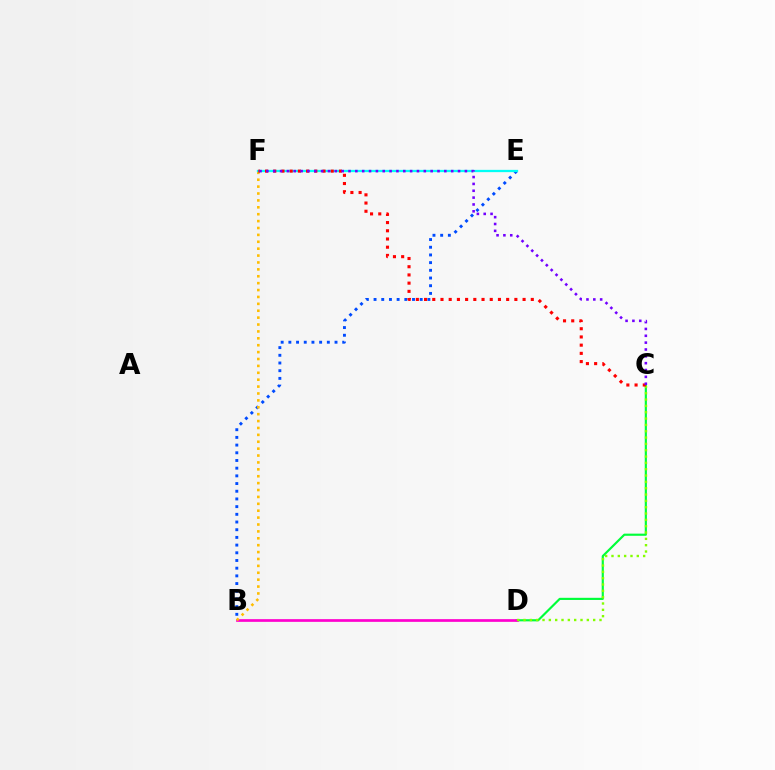{('B', 'E'): [{'color': '#004bff', 'line_style': 'dotted', 'thickness': 2.09}], ('C', 'D'): [{'color': '#00ff39', 'line_style': 'solid', 'thickness': 1.55}, {'color': '#84ff00', 'line_style': 'dotted', 'thickness': 1.72}], ('B', 'D'): [{'color': '#ff00cf', 'line_style': 'solid', 'thickness': 1.95}], ('B', 'F'): [{'color': '#ffbd00', 'line_style': 'dotted', 'thickness': 1.87}], ('E', 'F'): [{'color': '#00fff6', 'line_style': 'solid', 'thickness': 1.64}], ('C', 'F'): [{'color': '#ff0000', 'line_style': 'dotted', 'thickness': 2.23}, {'color': '#7200ff', 'line_style': 'dotted', 'thickness': 1.86}]}